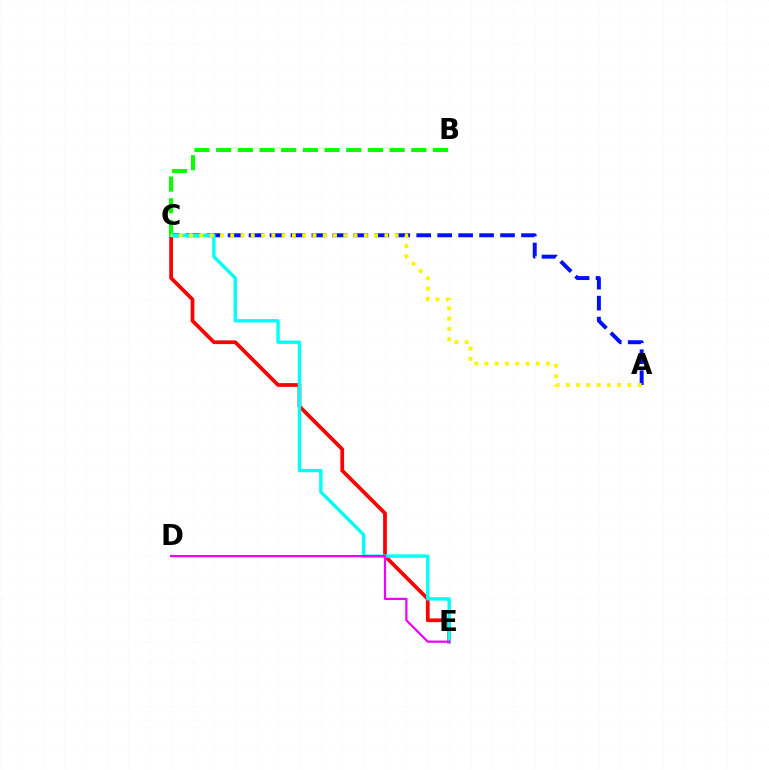{('A', 'C'): [{'color': '#0010ff', 'line_style': 'dashed', 'thickness': 2.85}, {'color': '#fcf500', 'line_style': 'dotted', 'thickness': 2.79}], ('C', 'E'): [{'color': '#ff0000', 'line_style': 'solid', 'thickness': 2.69}, {'color': '#00fff6', 'line_style': 'solid', 'thickness': 2.43}], ('B', 'C'): [{'color': '#08ff00', 'line_style': 'dashed', 'thickness': 2.95}], ('D', 'E'): [{'color': '#ee00ff', 'line_style': 'solid', 'thickness': 1.6}]}